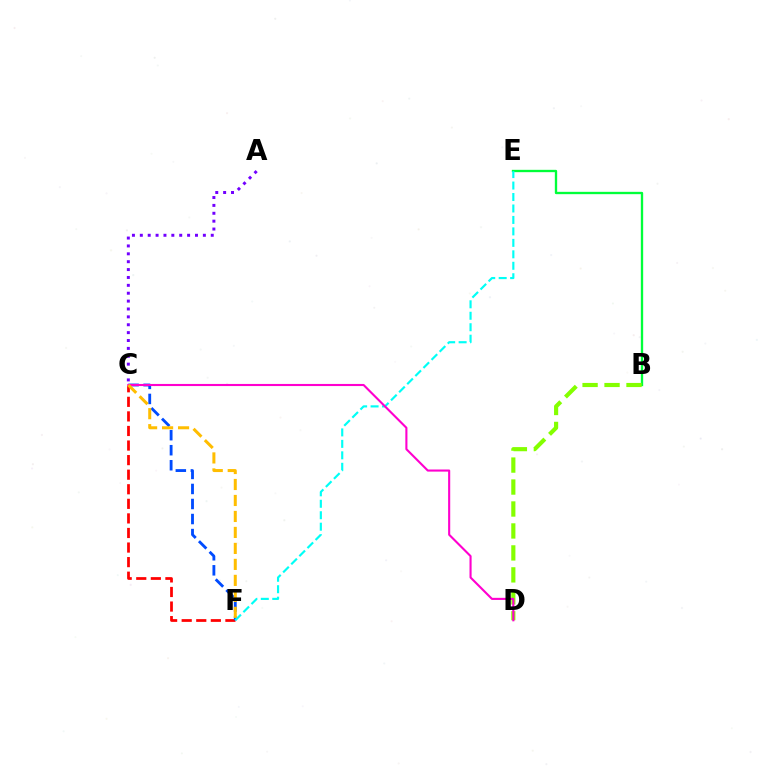{('C', 'F'): [{'color': '#ff0000', 'line_style': 'dashed', 'thickness': 1.98}, {'color': '#004bff', 'line_style': 'dashed', 'thickness': 2.04}, {'color': '#ffbd00', 'line_style': 'dashed', 'thickness': 2.17}], ('B', 'E'): [{'color': '#00ff39', 'line_style': 'solid', 'thickness': 1.68}], ('B', 'D'): [{'color': '#84ff00', 'line_style': 'dashed', 'thickness': 2.98}], ('E', 'F'): [{'color': '#00fff6', 'line_style': 'dashed', 'thickness': 1.56}], ('C', 'D'): [{'color': '#ff00cf', 'line_style': 'solid', 'thickness': 1.52}], ('A', 'C'): [{'color': '#7200ff', 'line_style': 'dotted', 'thickness': 2.14}]}